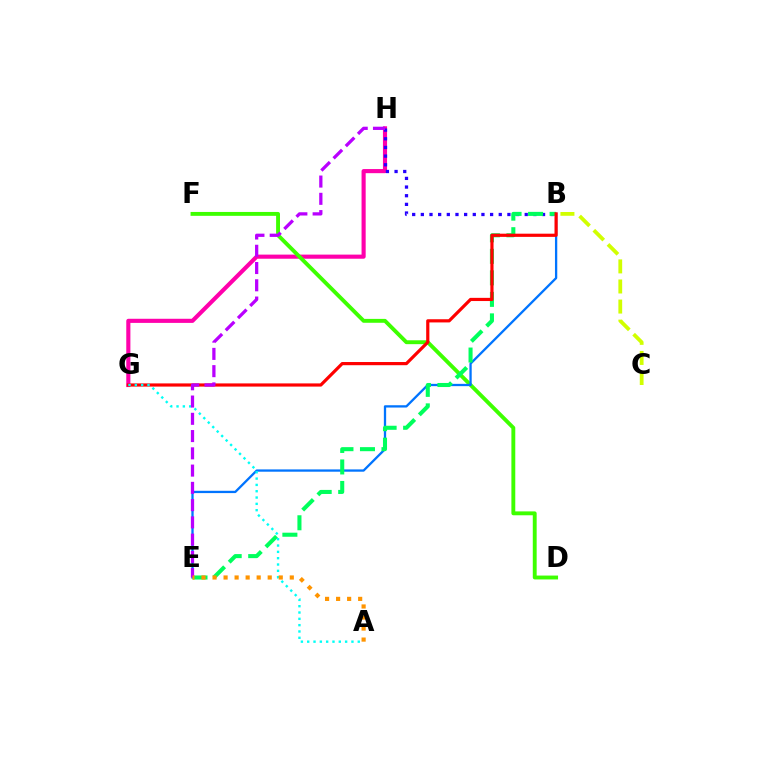{('G', 'H'): [{'color': '#ff00ac', 'line_style': 'solid', 'thickness': 2.97}], ('D', 'F'): [{'color': '#3dff00', 'line_style': 'solid', 'thickness': 2.8}], ('B', 'E'): [{'color': '#0074ff', 'line_style': 'solid', 'thickness': 1.65}, {'color': '#00ff5c', 'line_style': 'dashed', 'thickness': 2.92}], ('B', 'H'): [{'color': '#2500ff', 'line_style': 'dotted', 'thickness': 2.35}], ('B', 'G'): [{'color': '#ff0000', 'line_style': 'solid', 'thickness': 2.29}], ('B', 'C'): [{'color': '#d1ff00', 'line_style': 'dashed', 'thickness': 2.73}], ('A', 'G'): [{'color': '#00fff6', 'line_style': 'dotted', 'thickness': 1.72}], ('E', 'H'): [{'color': '#b900ff', 'line_style': 'dashed', 'thickness': 2.35}], ('A', 'E'): [{'color': '#ff9400', 'line_style': 'dotted', 'thickness': 3.0}]}